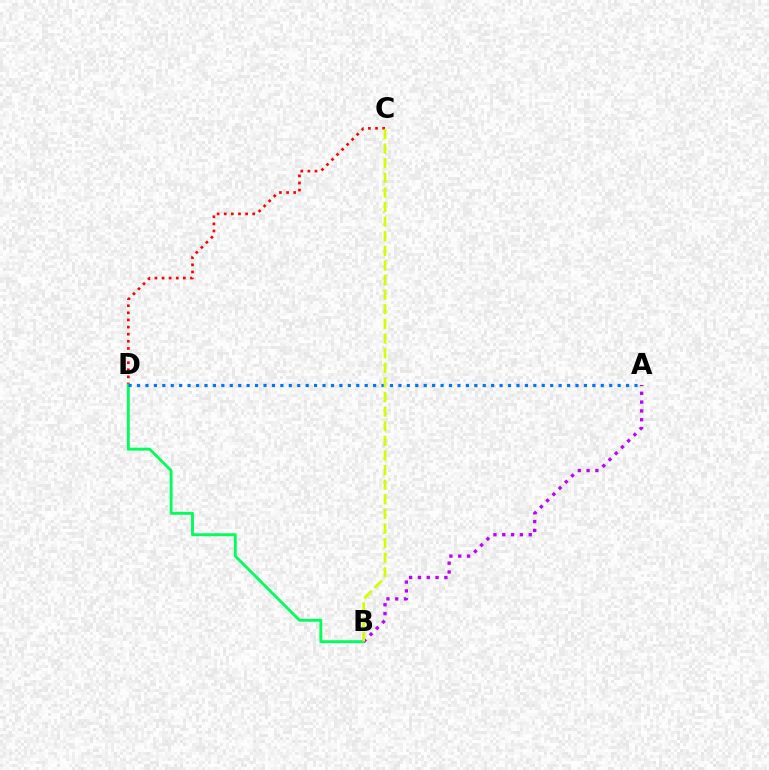{('C', 'D'): [{'color': '#ff0000', 'line_style': 'dotted', 'thickness': 1.93}], ('B', 'D'): [{'color': '#00ff5c', 'line_style': 'solid', 'thickness': 2.08}], ('A', 'D'): [{'color': '#0074ff', 'line_style': 'dotted', 'thickness': 2.29}], ('A', 'B'): [{'color': '#b900ff', 'line_style': 'dotted', 'thickness': 2.4}], ('B', 'C'): [{'color': '#d1ff00', 'line_style': 'dashed', 'thickness': 1.99}]}